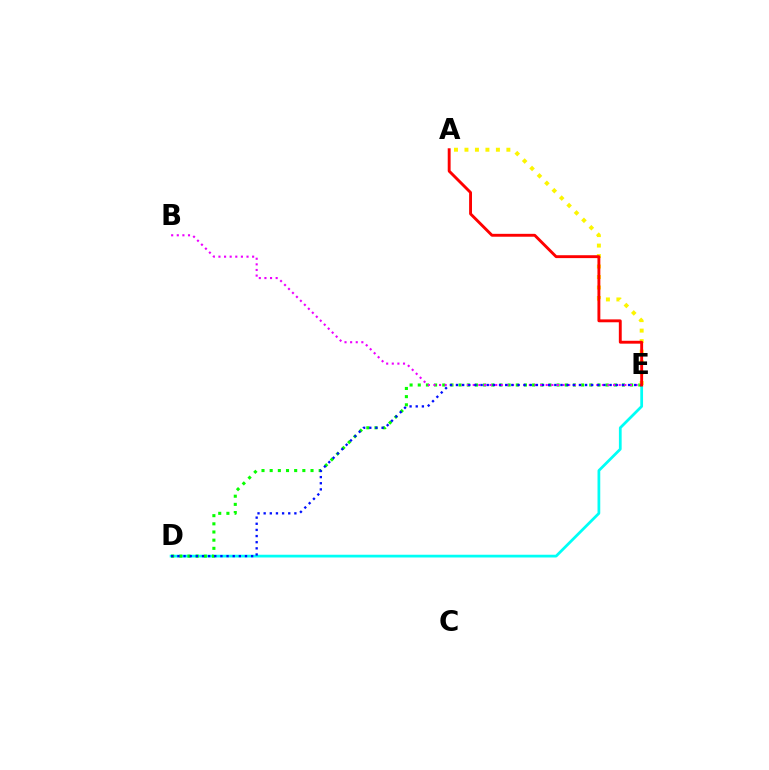{('D', 'E'): [{'color': '#00fff6', 'line_style': 'solid', 'thickness': 1.98}, {'color': '#08ff00', 'line_style': 'dotted', 'thickness': 2.22}, {'color': '#0010ff', 'line_style': 'dotted', 'thickness': 1.67}], ('A', 'E'): [{'color': '#fcf500', 'line_style': 'dotted', 'thickness': 2.85}, {'color': '#ff0000', 'line_style': 'solid', 'thickness': 2.08}], ('B', 'E'): [{'color': '#ee00ff', 'line_style': 'dotted', 'thickness': 1.53}]}